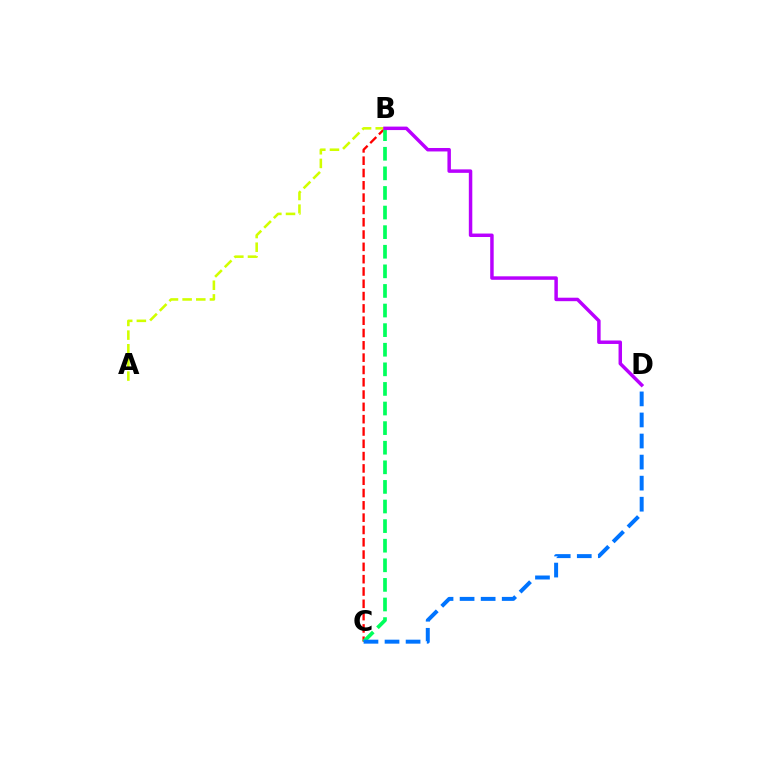{('B', 'C'): [{'color': '#ff0000', 'line_style': 'dashed', 'thickness': 1.67}, {'color': '#00ff5c', 'line_style': 'dashed', 'thickness': 2.66}], ('C', 'D'): [{'color': '#0074ff', 'line_style': 'dashed', 'thickness': 2.86}], ('A', 'B'): [{'color': '#d1ff00', 'line_style': 'dashed', 'thickness': 1.86}], ('B', 'D'): [{'color': '#b900ff', 'line_style': 'solid', 'thickness': 2.5}]}